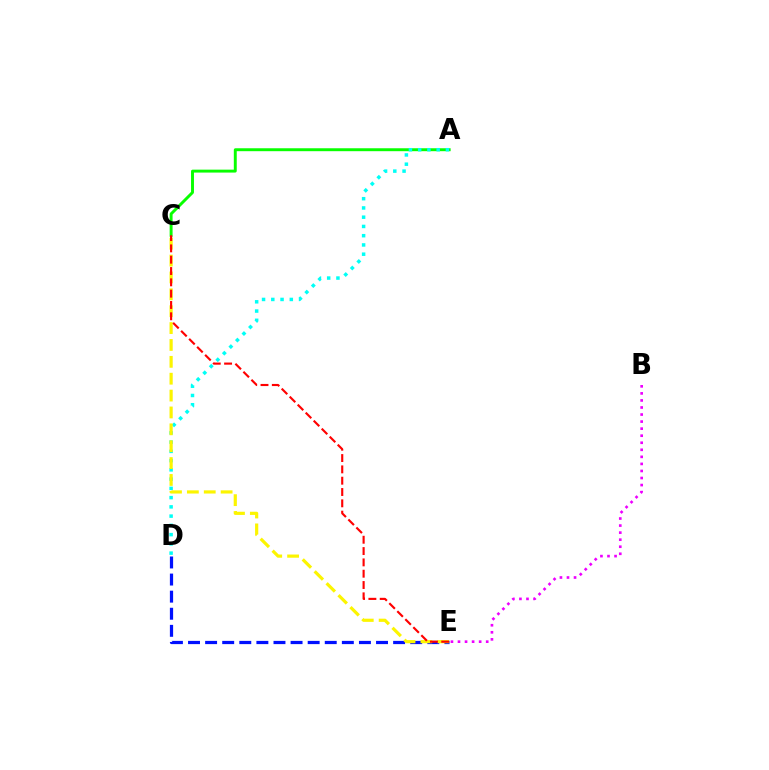{('A', 'C'): [{'color': '#08ff00', 'line_style': 'solid', 'thickness': 2.11}], ('D', 'E'): [{'color': '#0010ff', 'line_style': 'dashed', 'thickness': 2.32}], ('A', 'D'): [{'color': '#00fff6', 'line_style': 'dotted', 'thickness': 2.51}], ('C', 'E'): [{'color': '#fcf500', 'line_style': 'dashed', 'thickness': 2.29}, {'color': '#ff0000', 'line_style': 'dashed', 'thickness': 1.54}], ('B', 'E'): [{'color': '#ee00ff', 'line_style': 'dotted', 'thickness': 1.92}]}